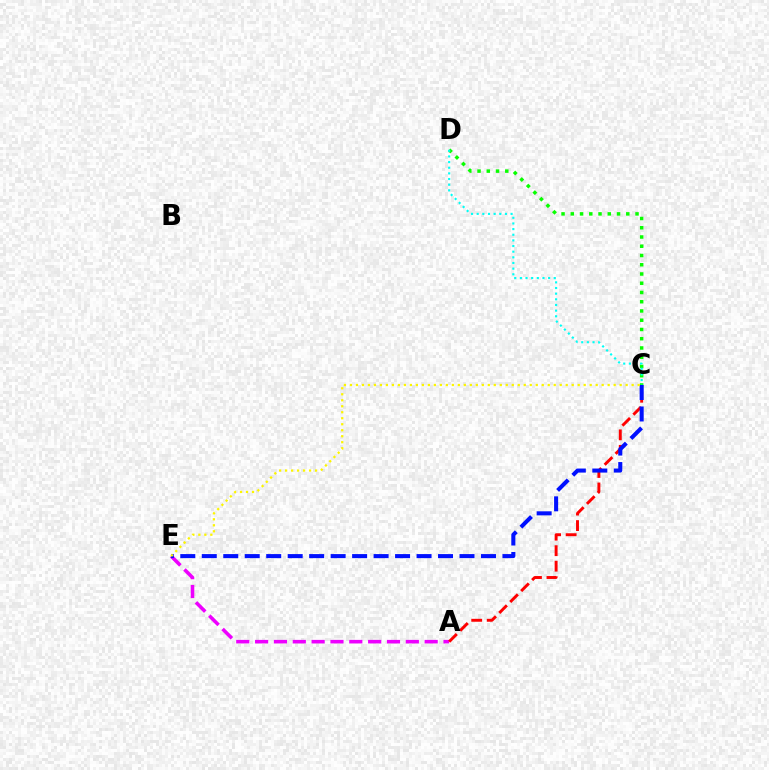{('A', 'E'): [{'color': '#ee00ff', 'line_style': 'dashed', 'thickness': 2.56}], ('A', 'C'): [{'color': '#ff0000', 'line_style': 'dashed', 'thickness': 2.1}], ('C', 'E'): [{'color': '#0010ff', 'line_style': 'dashed', 'thickness': 2.92}, {'color': '#fcf500', 'line_style': 'dotted', 'thickness': 1.63}], ('C', 'D'): [{'color': '#08ff00', 'line_style': 'dotted', 'thickness': 2.51}, {'color': '#00fff6', 'line_style': 'dotted', 'thickness': 1.54}]}